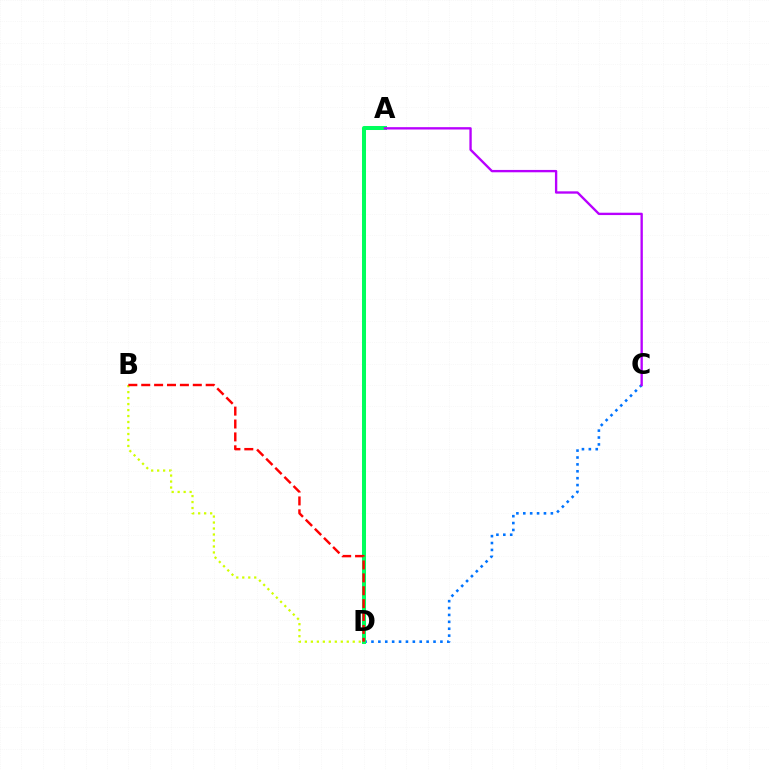{('C', 'D'): [{'color': '#0074ff', 'line_style': 'dotted', 'thickness': 1.87}], ('A', 'D'): [{'color': '#00ff5c', 'line_style': 'solid', 'thickness': 2.89}], ('A', 'C'): [{'color': '#b900ff', 'line_style': 'solid', 'thickness': 1.69}], ('B', 'D'): [{'color': '#d1ff00', 'line_style': 'dotted', 'thickness': 1.63}, {'color': '#ff0000', 'line_style': 'dashed', 'thickness': 1.75}]}